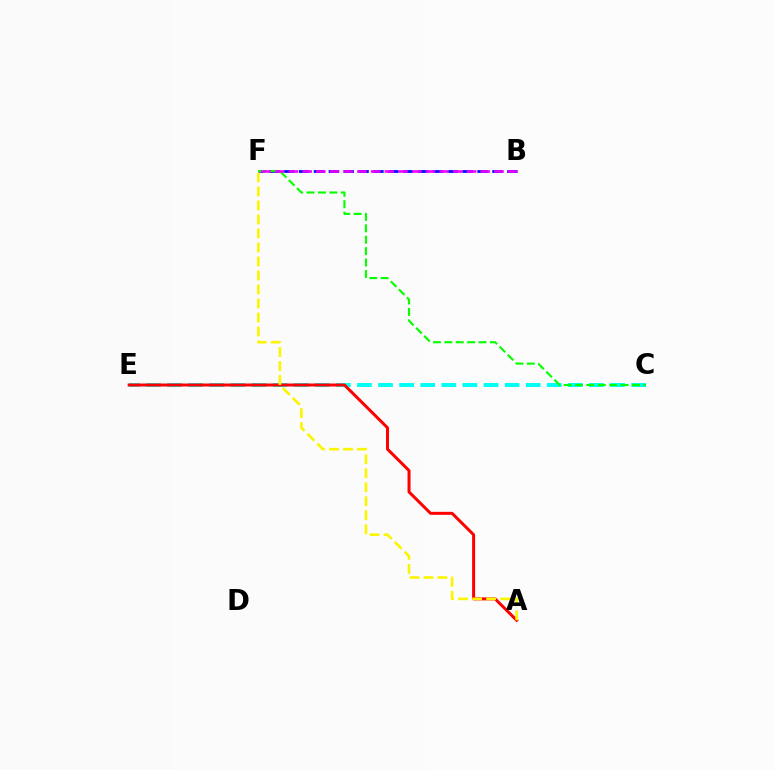{('C', 'E'): [{'color': '#00fff6', 'line_style': 'dashed', 'thickness': 2.87}], ('B', 'F'): [{'color': '#0010ff', 'line_style': 'dashed', 'thickness': 2.02}, {'color': '#ee00ff', 'line_style': 'dashed', 'thickness': 1.86}], ('C', 'F'): [{'color': '#08ff00', 'line_style': 'dashed', 'thickness': 1.55}], ('A', 'E'): [{'color': '#ff0000', 'line_style': 'solid', 'thickness': 2.15}], ('A', 'F'): [{'color': '#fcf500', 'line_style': 'dashed', 'thickness': 1.9}]}